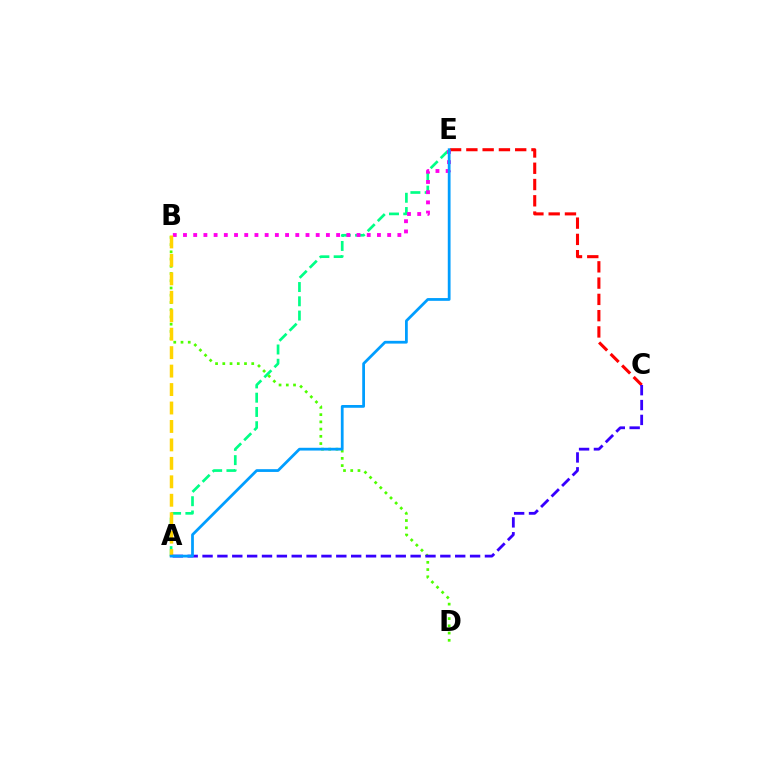{('C', 'E'): [{'color': '#ff0000', 'line_style': 'dashed', 'thickness': 2.21}], ('A', 'E'): [{'color': '#00ff86', 'line_style': 'dashed', 'thickness': 1.94}, {'color': '#009eff', 'line_style': 'solid', 'thickness': 1.99}], ('B', 'D'): [{'color': '#4fff00', 'line_style': 'dotted', 'thickness': 1.97}], ('B', 'E'): [{'color': '#ff00ed', 'line_style': 'dotted', 'thickness': 2.77}], ('A', 'B'): [{'color': '#ffd500', 'line_style': 'dashed', 'thickness': 2.51}], ('A', 'C'): [{'color': '#3700ff', 'line_style': 'dashed', 'thickness': 2.02}]}